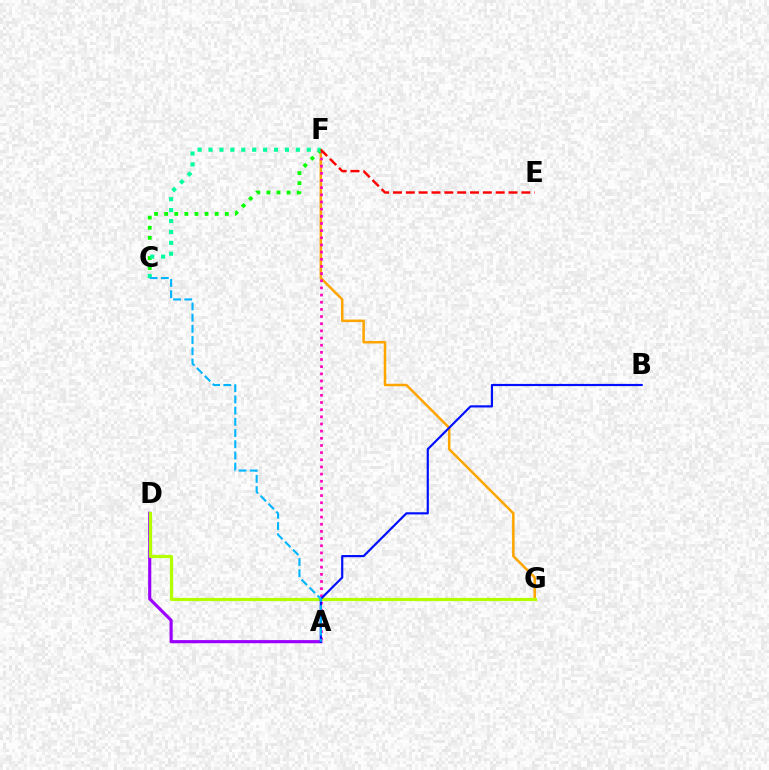{('A', 'D'): [{'color': '#9b00ff', 'line_style': 'solid', 'thickness': 2.26}], ('F', 'G'): [{'color': '#ffa500', 'line_style': 'solid', 'thickness': 1.81}], ('A', 'F'): [{'color': '#ff00bd', 'line_style': 'dotted', 'thickness': 1.95}], ('D', 'G'): [{'color': '#b3ff00', 'line_style': 'solid', 'thickness': 2.31}], ('C', 'F'): [{'color': '#08ff00', 'line_style': 'dotted', 'thickness': 2.74}, {'color': '#00ff9d', 'line_style': 'dotted', 'thickness': 2.96}], ('A', 'B'): [{'color': '#0010ff', 'line_style': 'solid', 'thickness': 1.57}], ('E', 'F'): [{'color': '#ff0000', 'line_style': 'dashed', 'thickness': 1.74}], ('A', 'C'): [{'color': '#00b5ff', 'line_style': 'dashed', 'thickness': 1.52}]}